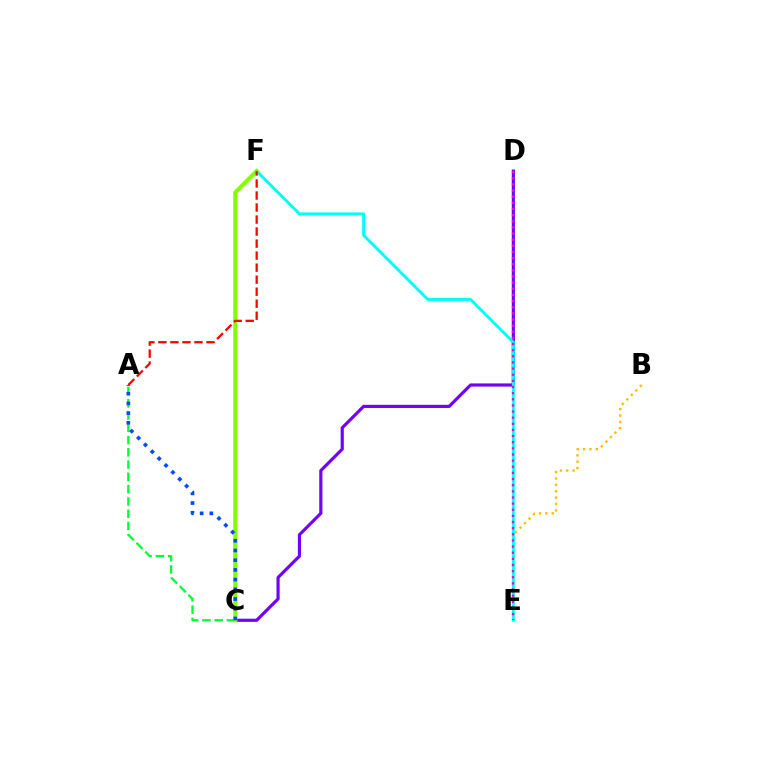{('B', 'E'): [{'color': '#ffbd00', 'line_style': 'dotted', 'thickness': 1.73}], ('C', 'D'): [{'color': '#7200ff', 'line_style': 'solid', 'thickness': 2.28}], ('E', 'F'): [{'color': '#00fff6', 'line_style': 'solid', 'thickness': 2.09}], ('A', 'C'): [{'color': '#00ff39', 'line_style': 'dashed', 'thickness': 1.67}, {'color': '#004bff', 'line_style': 'dotted', 'thickness': 2.64}], ('C', 'F'): [{'color': '#84ff00', 'line_style': 'solid', 'thickness': 2.96}], ('D', 'E'): [{'color': '#ff00cf', 'line_style': 'dotted', 'thickness': 1.67}], ('A', 'F'): [{'color': '#ff0000', 'line_style': 'dashed', 'thickness': 1.63}]}